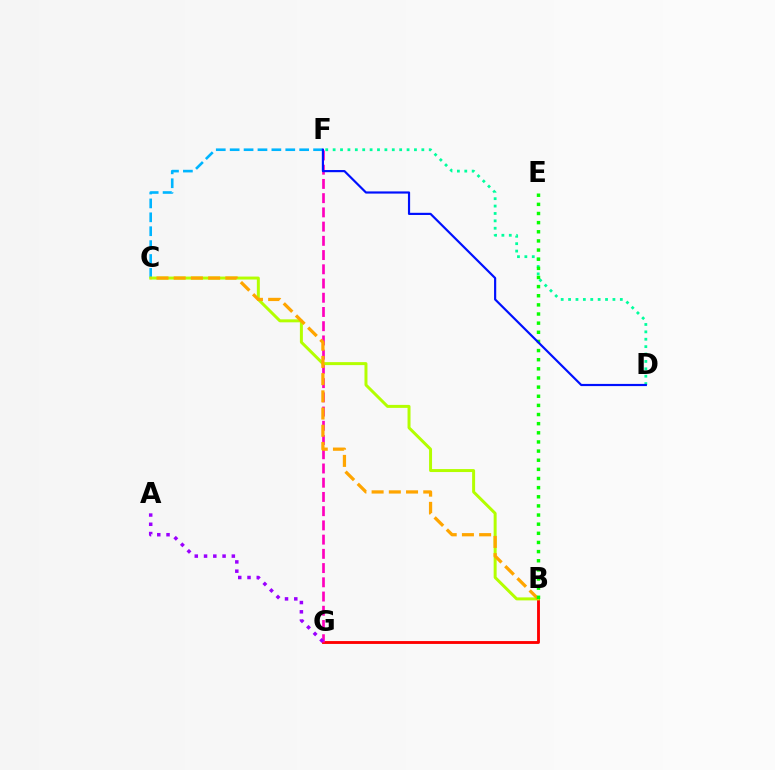{('C', 'F'): [{'color': '#00b5ff', 'line_style': 'dashed', 'thickness': 1.89}], ('B', 'G'): [{'color': '#ff0000', 'line_style': 'solid', 'thickness': 2.06}], ('F', 'G'): [{'color': '#ff00bd', 'line_style': 'dashed', 'thickness': 1.93}], ('D', 'F'): [{'color': '#00ff9d', 'line_style': 'dotted', 'thickness': 2.01}, {'color': '#0010ff', 'line_style': 'solid', 'thickness': 1.57}], ('B', 'C'): [{'color': '#b3ff00', 'line_style': 'solid', 'thickness': 2.14}, {'color': '#ffa500', 'line_style': 'dashed', 'thickness': 2.34}], ('B', 'E'): [{'color': '#08ff00', 'line_style': 'dotted', 'thickness': 2.48}], ('A', 'G'): [{'color': '#9b00ff', 'line_style': 'dotted', 'thickness': 2.52}]}